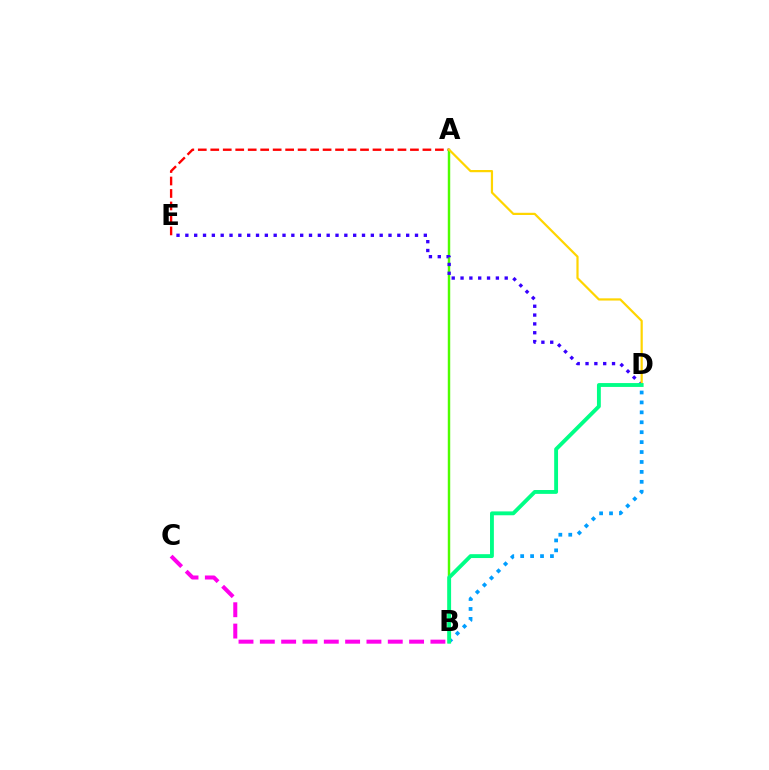{('A', 'E'): [{'color': '#ff0000', 'line_style': 'dashed', 'thickness': 1.7}], ('A', 'B'): [{'color': '#4fff00', 'line_style': 'solid', 'thickness': 1.76}], ('D', 'E'): [{'color': '#3700ff', 'line_style': 'dotted', 'thickness': 2.4}], ('A', 'D'): [{'color': '#ffd500', 'line_style': 'solid', 'thickness': 1.59}], ('B', 'C'): [{'color': '#ff00ed', 'line_style': 'dashed', 'thickness': 2.9}], ('B', 'D'): [{'color': '#009eff', 'line_style': 'dotted', 'thickness': 2.7}, {'color': '#00ff86', 'line_style': 'solid', 'thickness': 2.78}]}